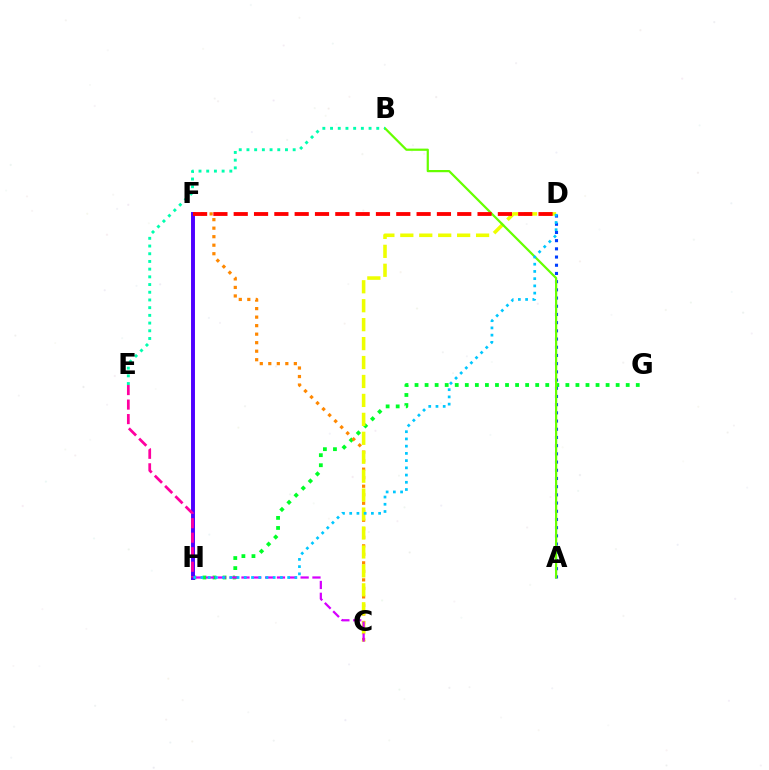{('G', 'H'): [{'color': '#00ff27', 'line_style': 'dotted', 'thickness': 2.73}], ('C', 'F'): [{'color': '#ff8800', 'line_style': 'dotted', 'thickness': 2.31}], ('C', 'D'): [{'color': '#eeff00', 'line_style': 'dashed', 'thickness': 2.57}], ('C', 'H'): [{'color': '#d600ff', 'line_style': 'dashed', 'thickness': 1.61}], ('A', 'D'): [{'color': '#003fff', 'line_style': 'dotted', 'thickness': 2.23}], ('A', 'B'): [{'color': '#66ff00', 'line_style': 'solid', 'thickness': 1.59}], ('F', 'H'): [{'color': '#4f00ff', 'line_style': 'solid', 'thickness': 2.83}], ('B', 'E'): [{'color': '#00ffaf', 'line_style': 'dotted', 'thickness': 2.09}], ('E', 'H'): [{'color': '#ff00a0', 'line_style': 'dashed', 'thickness': 1.97}], ('D', 'F'): [{'color': '#ff0000', 'line_style': 'dashed', 'thickness': 2.76}], ('D', 'H'): [{'color': '#00c7ff', 'line_style': 'dotted', 'thickness': 1.96}]}